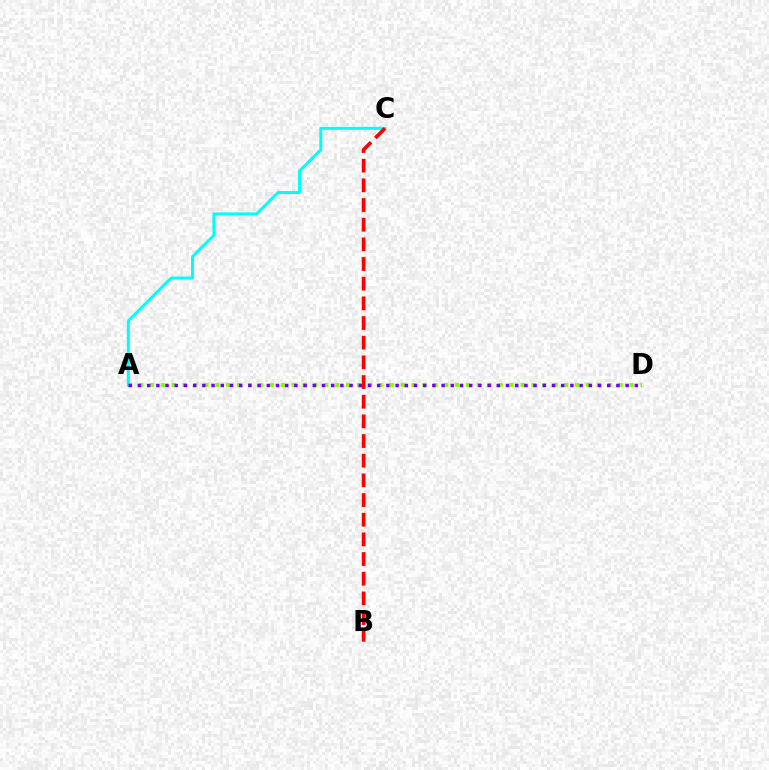{('A', 'D'): [{'color': '#84ff00', 'line_style': 'dotted', 'thickness': 2.96}, {'color': '#7200ff', 'line_style': 'dotted', 'thickness': 2.5}], ('A', 'C'): [{'color': '#00fff6', 'line_style': 'solid', 'thickness': 2.14}], ('B', 'C'): [{'color': '#ff0000', 'line_style': 'dashed', 'thickness': 2.67}]}